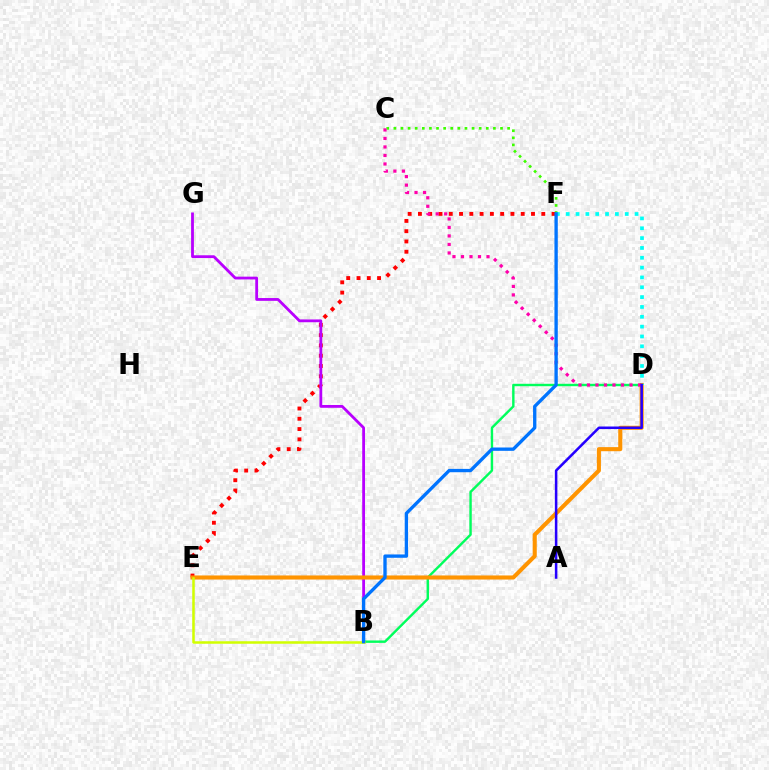{('C', 'F'): [{'color': '#3dff00', 'line_style': 'dotted', 'thickness': 1.93}], ('E', 'F'): [{'color': '#ff0000', 'line_style': 'dotted', 'thickness': 2.79}], ('B', 'G'): [{'color': '#b900ff', 'line_style': 'solid', 'thickness': 2.02}], ('B', 'D'): [{'color': '#00ff5c', 'line_style': 'solid', 'thickness': 1.74}], ('D', 'E'): [{'color': '#ff9400', 'line_style': 'solid', 'thickness': 2.94}], ('D', 'F'): [{'color': '#00fff6', 'line_style': 'dotted', 'thickness': 2.67}], ('C', 'D'): [{'color': '#ff00ac', 'line_style': 'dotted', 'thickness': 2.31}], ('B', 'E'): [{'color': '#d1ff00', 'line_style': 'solid', 'thickness': 1.81}], ('A', 'D'): [{'color': '#2500ff', 'line_style': 'solid', 'thickness': 1.83}], ('B', 'F'): [{'color': '#0074ff', 'line_style': 'solid', 'thickness': 2.4}]}